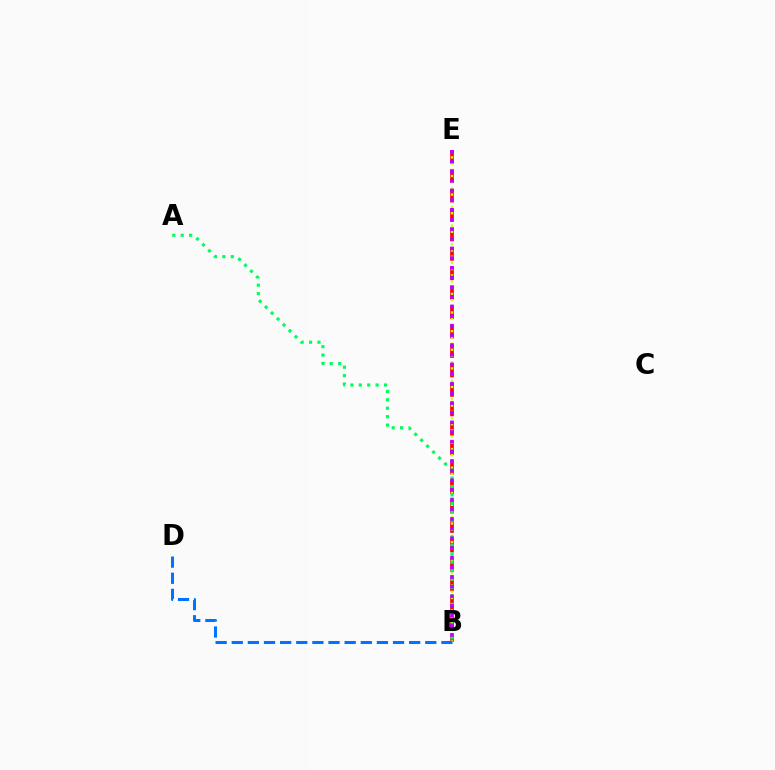{('B', 'E'): [{'color': '#ff0000', 'line_style': 'dashed', 'thickness': 2.64}, {'color': '#d1ff00', 'line_style': 'dotted', 'thickness': 1.69}, {'color': '#b900ff', 'line_style': 'dotted', 'thickness': 2.62}], ('B', 'D'): [{'color': '#0074ff', 'line_style': 'dashed', 'thickness': 2.19}], ('A', 'B'): [{'color': '#00ff5c', 'line_style': 'dotted', 'thickness': 2.28}]}